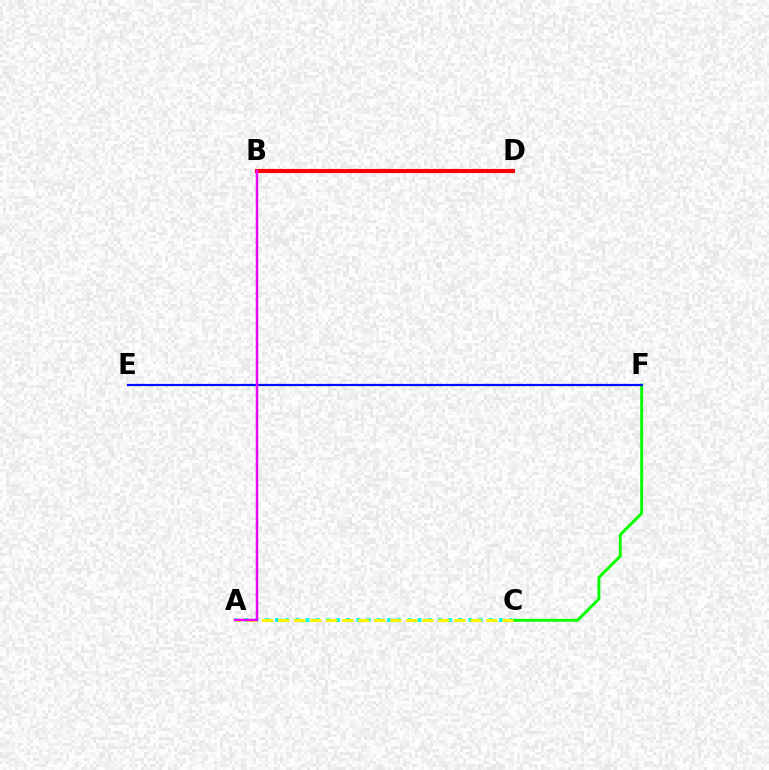{('A', 'C'): [{'color': '#00fff6', 'line_style': 'dotted', 'thickness': 2.77}, {'color': '#fcf500', 'line_style': 'dashed', 'thickness': 2.18}], ('C', 'F'): [{'color': '#08ff00', 'line_style': 'solid', 'thickness': 2.12}], ('E', 'F'): [{'color': '#0010ff', 'line_style': 'solid', 'thickness': 1.59}], ('B', 'D'): [{'color': '#ff0000', 'line_style': 'solid', 'thickness': 2.95}], ('A', 'B'): [{'color': '#ee00ff', 'line_style': 'solid', 'thickness': 1.77}]}